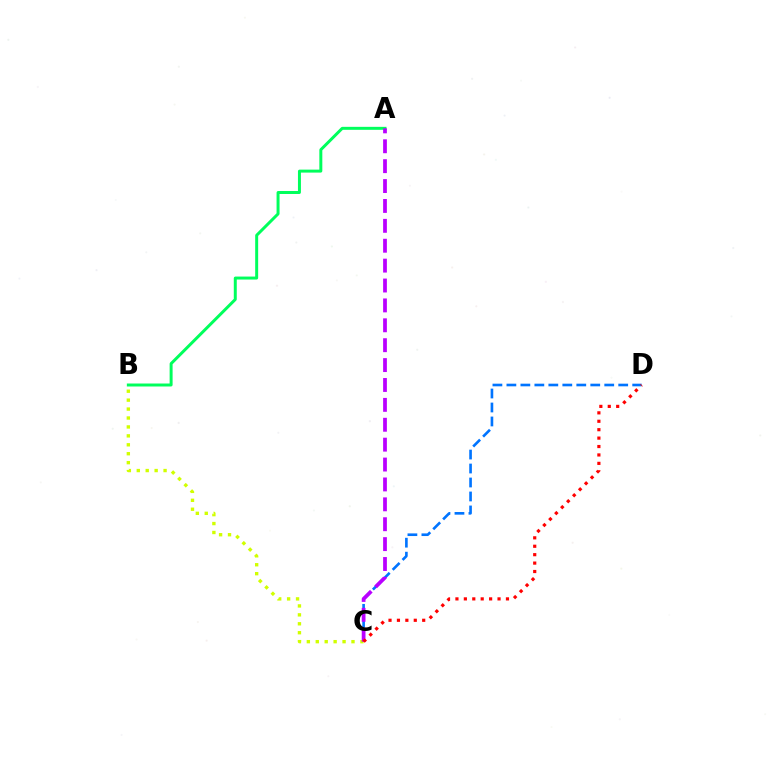{('C', 'D'): [{'color': '#0074ff', 'line_style': 'dashed', 'thickness': 1.9}, {'color': '#ff0000', 'line_style': 'dotted', 'thickness': 2.29}], ('B', 'C'): [{'color': '#d1ff00', 'line_style': 'dotted', 'thickness': 2.43}], ('A', 'B'): [{'color': '#00ff5c', 'line_style': 'solid', 'thickness': 2.14}], ('A', 'C'): [{'color': '#b900ff', 'line_style': 'dashed', 'thickness': 2.7}]}